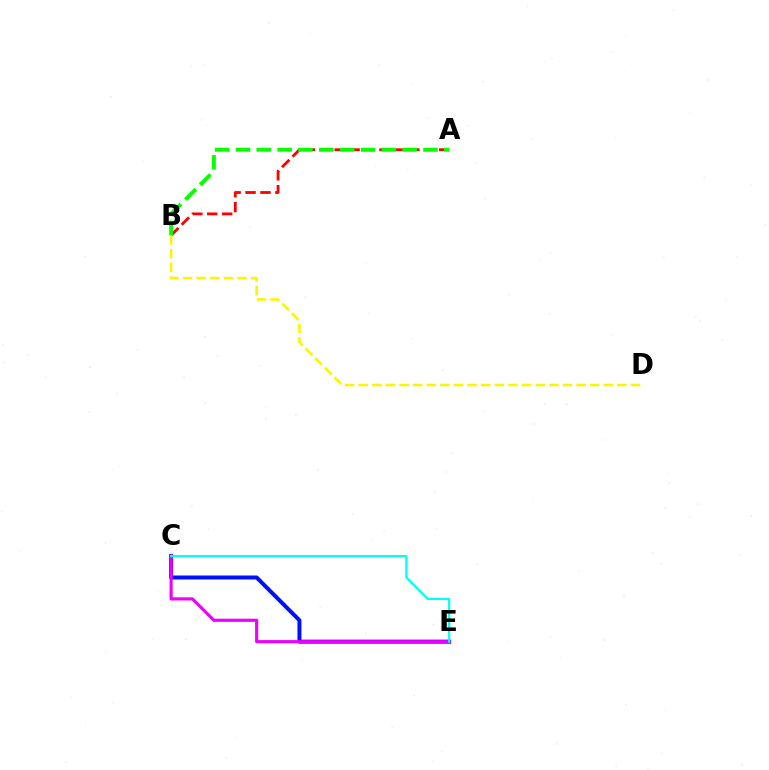{('C', 'E'): [{'color': '#0010ff', 'line_style': 'solid', 'thickness': 2.87}, {'color': '#ee00ff', 'line_style': 'solid', 'thickness': 2.26}, {'color': '#00fff6', 'line_style': 'solid', 'thickness': 1.58}], ('A', 'B'): [{'color': '#ff0000', 'line_style': 'dashed', 'thickness': 2.03}, {'color': '#08ff00', 'line_style': 'dashed', 'thickness': 2.83}], ('B', 'D'): [{'color': '#fcf500', 'line_style': 'dashed', 'thickness': 1.85}]}